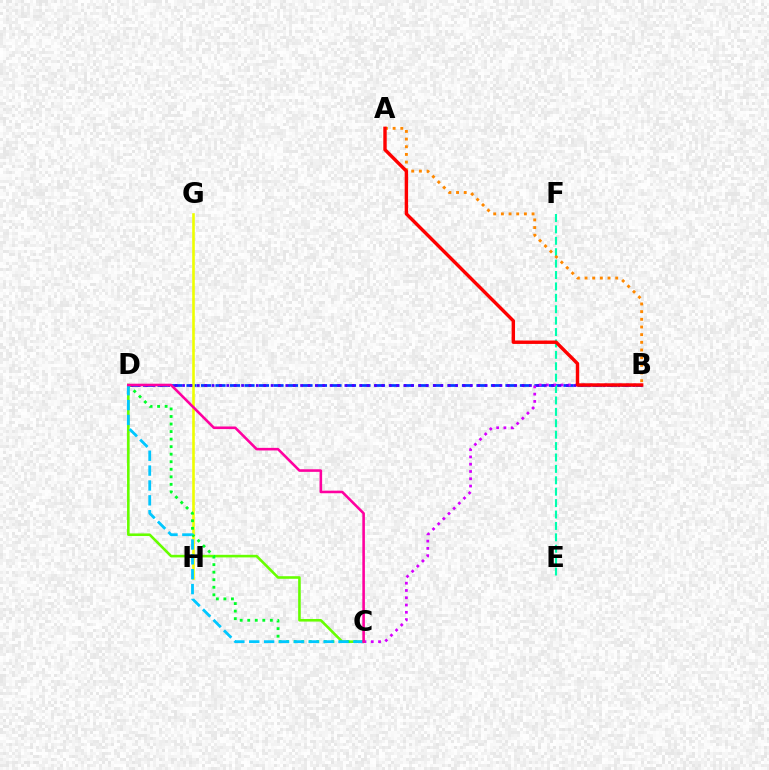{('B', 'D'): [{'color': '#003fff', 'line_style': 'dashed', 'thickness': 1.97}, {'color': '#4f00ff', 'line_style': 'dotted', 'thickness': 2.01}], ('E', 'F'): [{'color': '#00ffaf', 'line_style': 'dashed', 'thickness': 1.55}], ('B', 'C'): [{'color': '#d600ff', 'line_style': 'dotted', 'thickness': 1.98}], ('G', 'H'): [{'color': '#eeff00', 'line_style': 'solid', 'thickness': 1.88}], ('A', 'B'): [{'color': '#ff8800', 'line_style': 'dotted', 'thickness': 2.08}, {'color': '#ff0000', 'line_style': 'solid', 'thickness': 2.46}], ('C', 'D'): [{'color': '#66ff00', 'line_style': 'solid', 'thickness': 1.87}, {'color': '#00ff27', 'line_style': 'dotted', 'thickness': 2.05}, {'color': '#00c7ff', 'line_style': 'dashed', 'thickness': 2.02}, {'color': '#ff00a0', 'line_style': 'solid', 'thickness': 1.87}]}